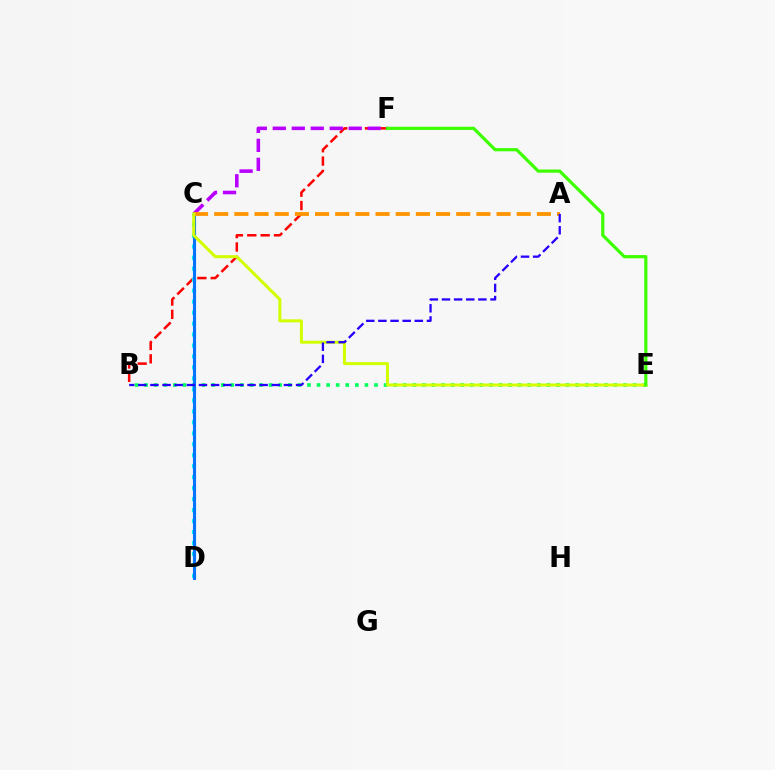{('C', 'D'): [{'color': '#ff00ac', 'line_style': 'dotted', 'thickness': 1.82}, {'color': '#00fff6', 'line_style': 'dotted', 'thickness': 2.98}, {'color': '#0074ff', 'line_style': 'solid', 'thickness': 2.23}], ('B', 'F'): [{'color': '#ff0000', 'line_style': 'dashed', 'thickness': 1.81}], ('B', 'E'): [{'color': '#00ff5c', 'line_style': 'dotted', 'thickness': 2.6}], ('C', 'F'): [{'color': '#b900ff', 'line_style': 'dashed', 'thickness': 2.58}], ('A', 'C'): [{'color': '#ff9400', 'line_style': 'dashed', 'thickness': 2.74}], ('C', 'E'): [{'color': '#d1ff00', 'line_style': 'solid', 'thickness': 2.17}], ('E', 'F'): [{'color': '#3dff00', 'line_style': 'solid', 'thickness': 2.3}], ('A', 'B'): [{'color': '#2500ff', 'line_style': 'dashed', 'thickness': 1.65}]}